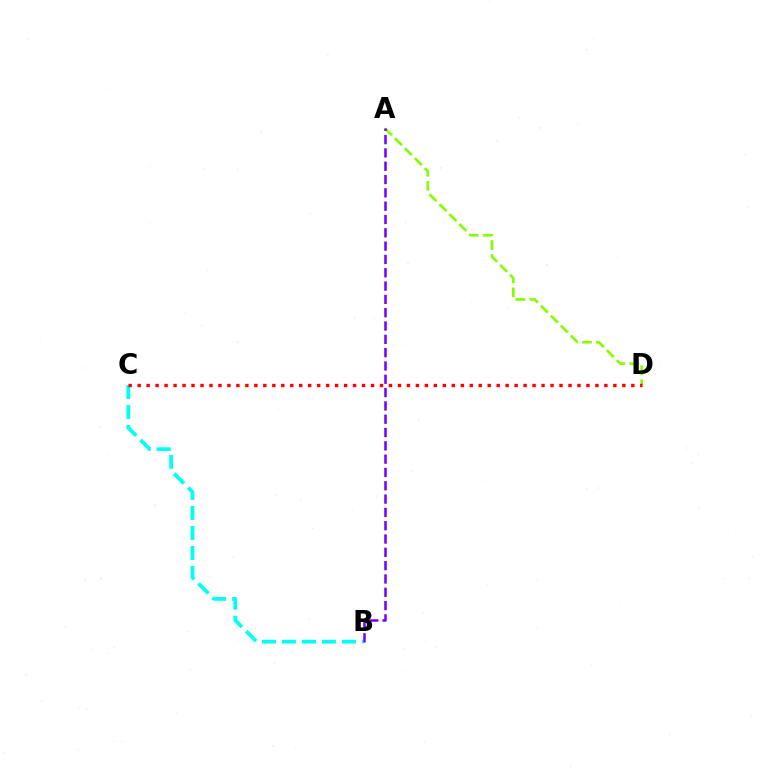{('B', 'C'): [{'color': '#00fff6', 'line_style': 'dashed', 'thickness': 2.72}], ('A', 'D'): [{'color': '#84ff00', 'line_style': 'dashed', 'thickness': 1.91}], ('C', 'D'): [{'color': '#ff0000', 'line_style': 'dotted', 'thickness': 2.44}], ('A', 'B'): [{'color': '#7200ff', 'line_style': 'dashed', 'thickness': 1.81}]}